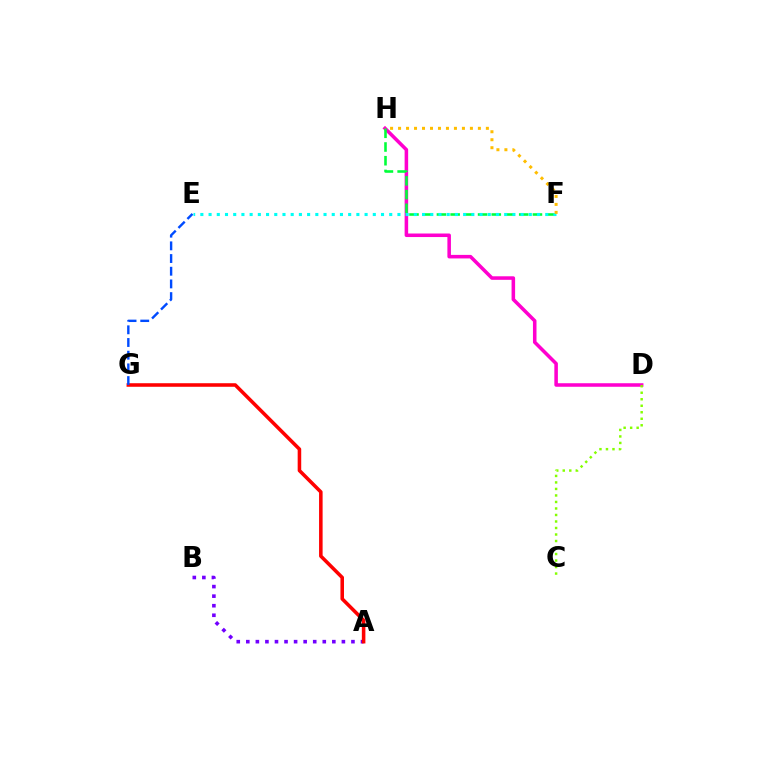{('D', 'H'): [{'color': '#ff00cf', 'line_style': 'solid', 'thickness': 2.55}], ('A', 'B'): [{'color': '#7200ff', 'line_style': 'dotted', 'thickness': 2.6}], ('F', 'H'): [{'color': '#00ff39', 'line_style': 'dashed', 'thickness': 1.86}, {'color': '#ffbd00', 'line_style': 'dotted', 'thickness': 2.17}], ('E', 'F'): [{'color': '#00fff6', 'line_style': 'dotted', 'thickness': 2.23}], ('A', 'G'): [{'color': '#ff0000', 'line_style': 'solid', 'thickness': 2.56}], ('C', 'D'): [{'color': '#84ff00', 'line_style': 'dotted', 'thickness': 1.77}], ('E', 'G'): [{'color': '#004bff', 'line_style': 'dashed', 'thickness': 1.72}]}